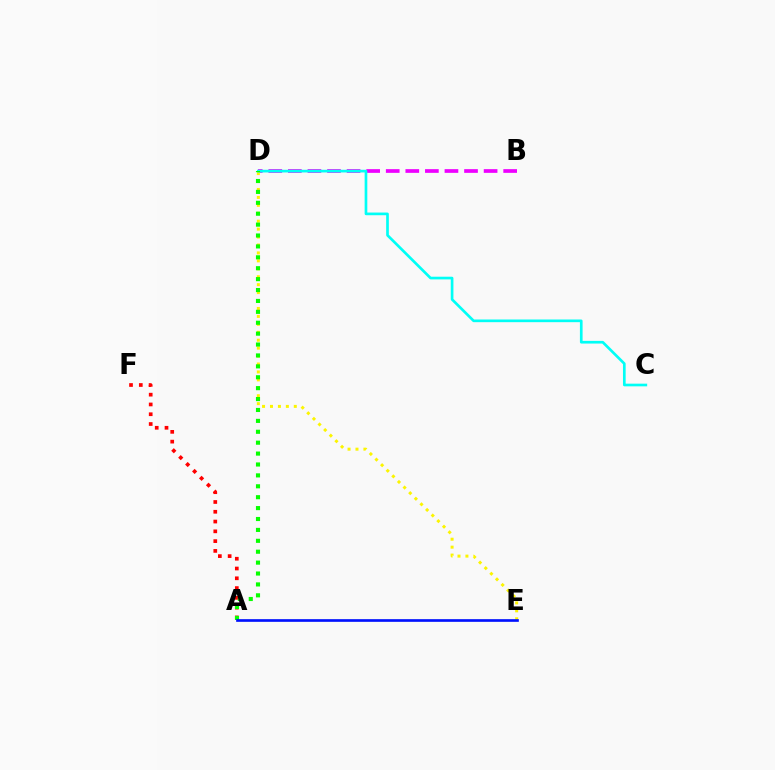{('A', 'F'): [{'color': '#ff0000', 'line_style': 'dotted', 'thickness': 2.66}], ('B', 'D'): [{'color': '#ee00ff', 'line_style': 'dashed', 'thickness': 2.66}], ('D', 'E'): [{'color': '#fcf500', 'line_style': 'dotted', 'thickness': 2.16}], ('C', 'D'): [{'color': '#00fff6', 'line_style': 'solid', 'thickness': 1.93}], ('A', 'D'): [{'color': '#08ff00', 'line_style': 'dotted', 'thickness': 2.96}], ('A', 'E'): [{'color': '#0010ff', 'line_style': 'solid', 'thickness': 1.92}]}